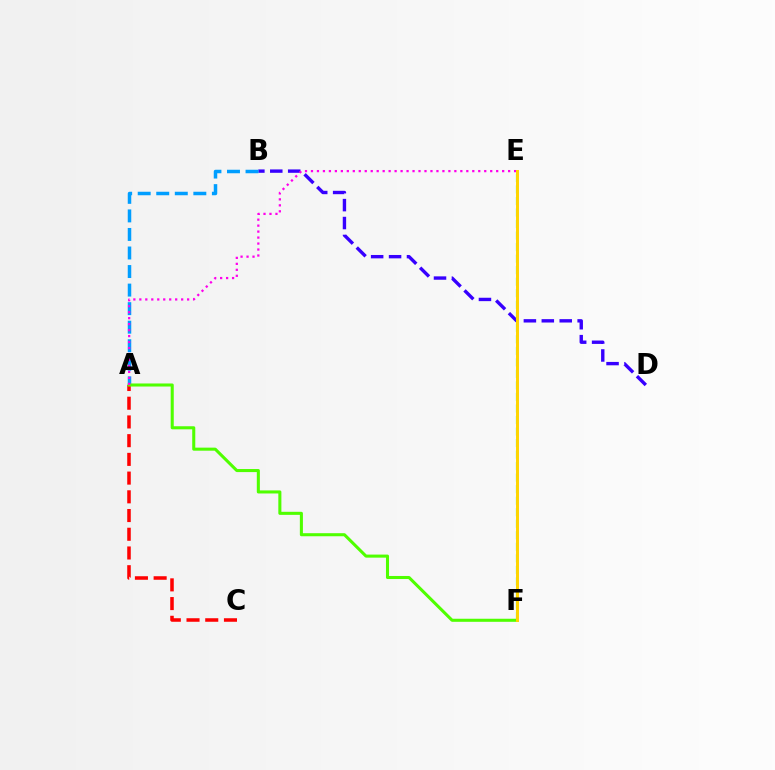{('B', 'D'): [{'color': '#3700ff', 'line_style': 'dashed', 'thickness': 2.43}], ('E', 'F'): [{'color': '#00ff86', 'line_style': 'dashed', 'thickness': 1.57}, {'color': '#ffd500', 'line_style': 'solid', 'thickness': 2.14}], ('A', 'B'): [{'color': '#009eff', 'line_style': 'dashed', 'thickness': 2.52}], ('A', 'C'): [{'color': '#ff0000', 'line_style': 'dashed', 'thickness': 2.54}], ('A', 'F'): [{'color': '#4fff00', 'line_style': 'solid', 'thickness': 2.2}], ('A', 'E'): [{'color': '#ff00ed', 'line_style': 'dotted', 'thickness': 1.62}]}